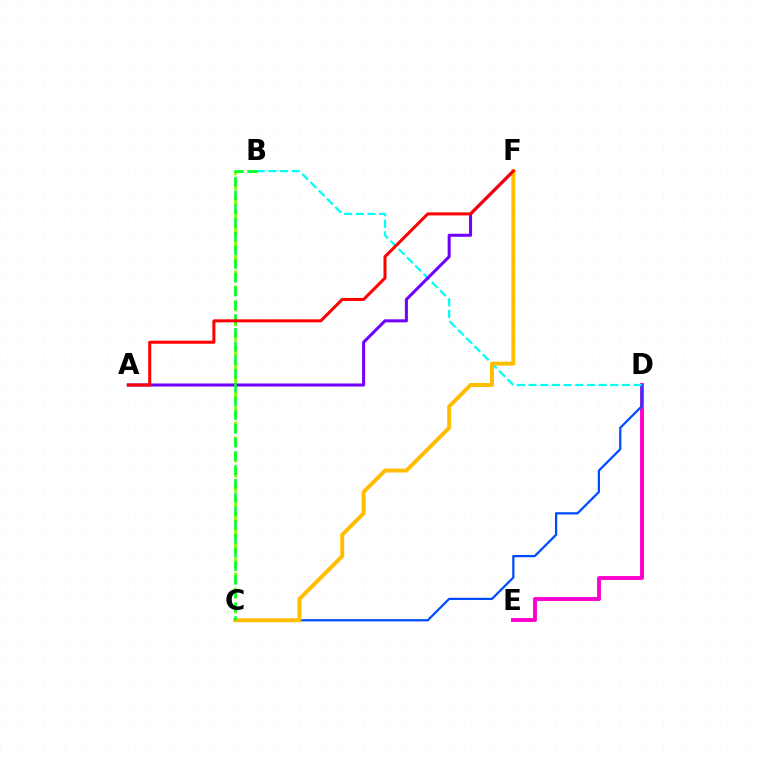{('D', 'E'): [{'color': '#ff00cf', 'line_style': 'solid', 'thickness': 2.81}], ('C', 'D'): [{'color': '#004bff', 'line_style': 'solid', 'thickness': 1.61}], ('B', 'D'): [{'color': '#00fff6', 'line_style': 'dashed', 'thickness': 1.59}], ('B', 'C'): [{'color': '#84ff00', 'line_style': 'dashed', 'thickness': 2.05}, {'color': '#00ff39', 'line_style': 'dashed', 'thickness': 1.87}], ('A', 'F'): [{'color': '#7200ff', 'line_style': 'solid', 'thickness': 2.19}, {'color': '#ff0000', 'line_style': 'solid', 'thickness': 2.18}], ('C', 'F'): [{'color': '#ffbd00', 'line_style': 'solid', 'thickness': 2.84}]}